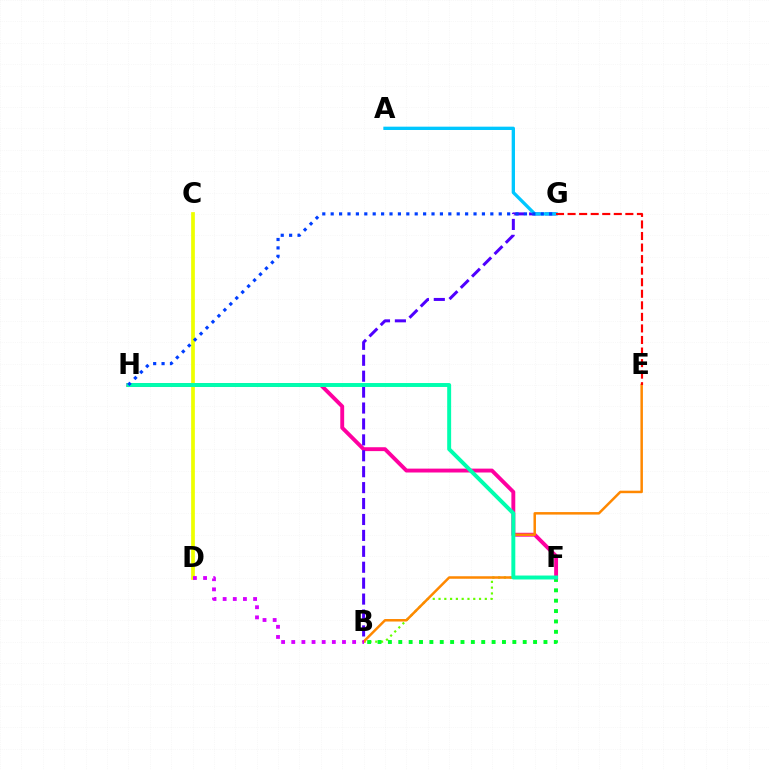{('B', 'F'): [{'color': '#66ff00', 'line_style': 'dotted', 'thickness': 1.57}, {'color': '#00ff27', 'line_style': 'dotted', 'thickness': 2.82}], ('F', 'H'): [{'color': '#ff00a0', 'line_style': 'solid', 'thickness': 2.8}, {'color': '#00ffaf', 'line_style': 'solid', 'thickness': 2.84}], ('B', 'G'): [{'color': '#4f00ff', 'line_style': 'dashed', 'thickness': 2.16}], ('A', 'G'): [{'color': '#00c7ff', 'line_style': 'solid', 'thickness': 2.39}], ('B', 'E'): [{'color': '#ff8800', 'line_style': 'solid', 'thickness': 1.8}], ('E', 'G'): [{'color': '#ff0000', 'line_style': 'dashed', 'thickness': 1.57}], ('C', 'D'): [{'color': '#eeff00', 'line_style': 'solid', 'thickness': 2.68}], ('B', 'D'): [{'color': '#d600ff', 'line_style': 'dotted', 'thickness': 2.76}], ('G', 'H'): [{'color': '#003fff', 'line_style': 'dotted', 'thickness': 2.28}]}